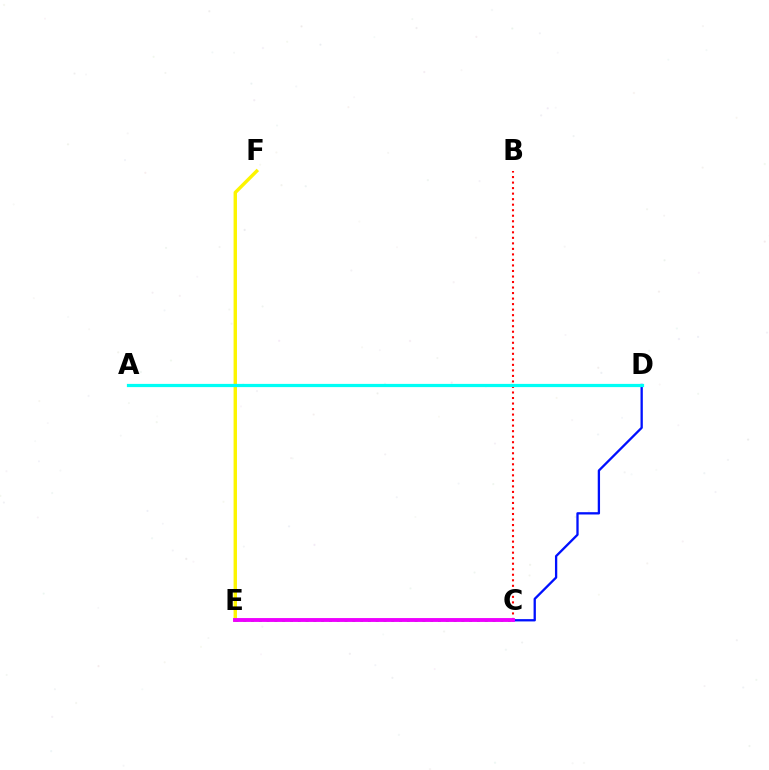{('C', 'D'): [{'color': '#0010ff', 'line_style': 'solid', 'thickness': 1.66}], ('B', 'C'): [{'color': '#ff0000', 'line_style': 'dotted', 'thickness': 1.5}], ('E', 'F'): [{'color': '#fcf500', 'line_style': 'solid', 'thickness': 2.45}], ('C', 'E'): [{'color': '#08ff00', 'line_style': 'dotted', 'thickness': 2.12}, {'color': '#ee00ff', 'line_style': 'solid', 'thickness': 2.79}], ('A', 'D'): [{'color': '#00fff6', 'line_style': 'solid', 'thickness': 2.32}]}